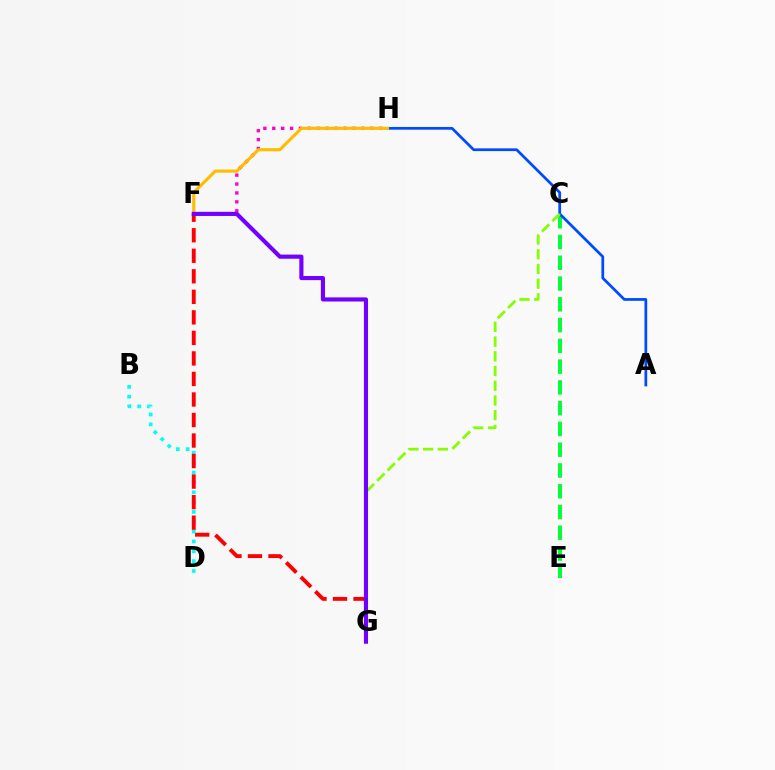{('C', 'E'): [{'color': '#00ff39', 'line_style': 'dashed', 'thickness': 2.82}], ('B', 'D'): [{'color': '#00fff6', 'line_style': 'dotted', 'thickness': 2.67}], ('F', 'H'): [{'color': '#ff00cf', 'line_style': 'dotted', 'thickness': 2.42}, {'color': '#ffbd00', 'line_style': 'solid', 'thickness': 2.26}], ('F', 'G'): [{'color': '#ff0000', 'line_style': 'dashed', 'thickness': 2.79}, {'color': '#7200ff', 'line_style': 'solid', 'thickness': 2.97}], ('A', 'H'): [{'color': '#004bff', 'line_style': 'solid', 'thickness': 1.98}], ('C', 'G'): [{'color': '#84ff00', 'line_style': 'dashed', 'thickness': 2.0}]}